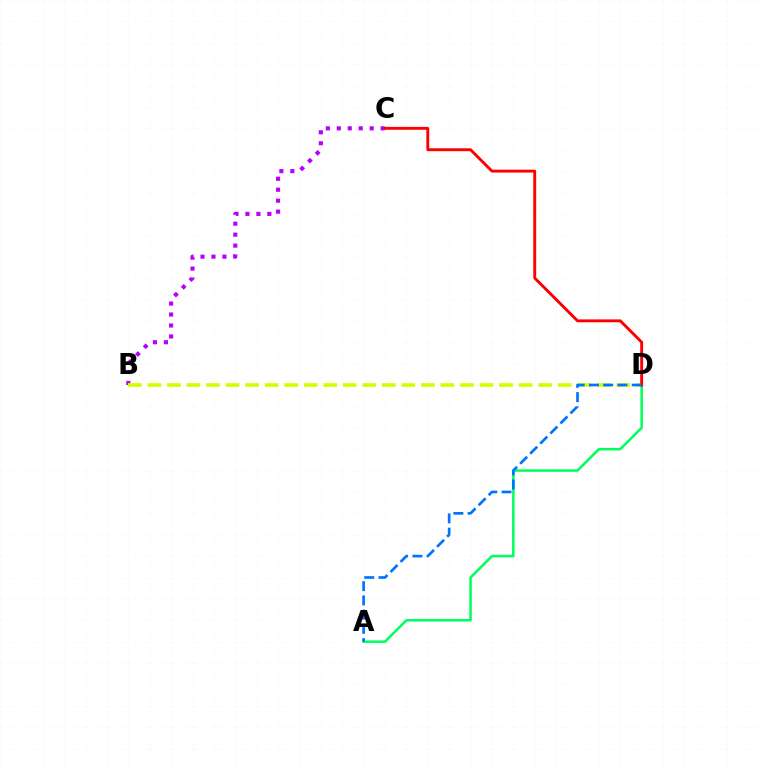{('B', 'C'): [{'color': '#b900ff', 'line_style': 'dotted', 'thickness': 2.98}], ('B', 'D'): [{'color': '#d1ff00', 'line_style': 'dashed', 'thickness': 2.65}], ('A', 'D'): [{'color': '#00ff5c', 'line_style': 'solid', 'thickness': 1.81}, {'color': '#0074ff', 'line_style': 'dashed', 'thickness': 1.94}], ('C', 'D'): [{'color': '#ff0000', 'line_style': 'solid', 'thickness': 2.09}]}